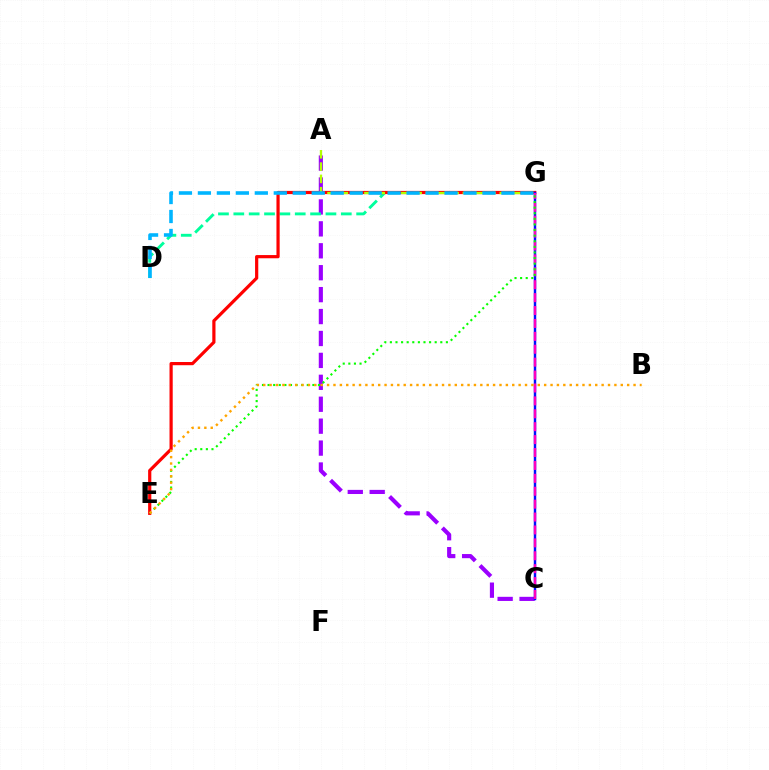{('A', 'C'): [{'color': '#9b00ff', 'line_style': 'dashed', 'thickness': 2.98}], ('D', 'G'): [{'color': '#00ff9d', 'line_style': 'dashed', 'thickness': 2.09}, {'color': '#00b5ff', 'line_style': 'dashed', 'thickness': 2.58}], ('E', 'G'): [{'color': '#ff0000', 'line_style': 'solid', 'thickness': 2.31}, {'color': '#08ff00', 'line_style': 'dotted', 'thickness': 1.52}], ('C', 'G'): [{'color': '#0010ff', 'line_style': 'solid', 'thickness': 1.76}, {'color': '#ff00bd', 'line_style': 'dashed', 'thickness': 1.75}], ('A', 'G'): [{'color': '#b3ff00', 'line_style': 'dashed', 'thickness': 1.67}], ('B', 'E'): [{'color': '#ffa500', 'line_style': 'dotted', 'thickness': 1.73}]}